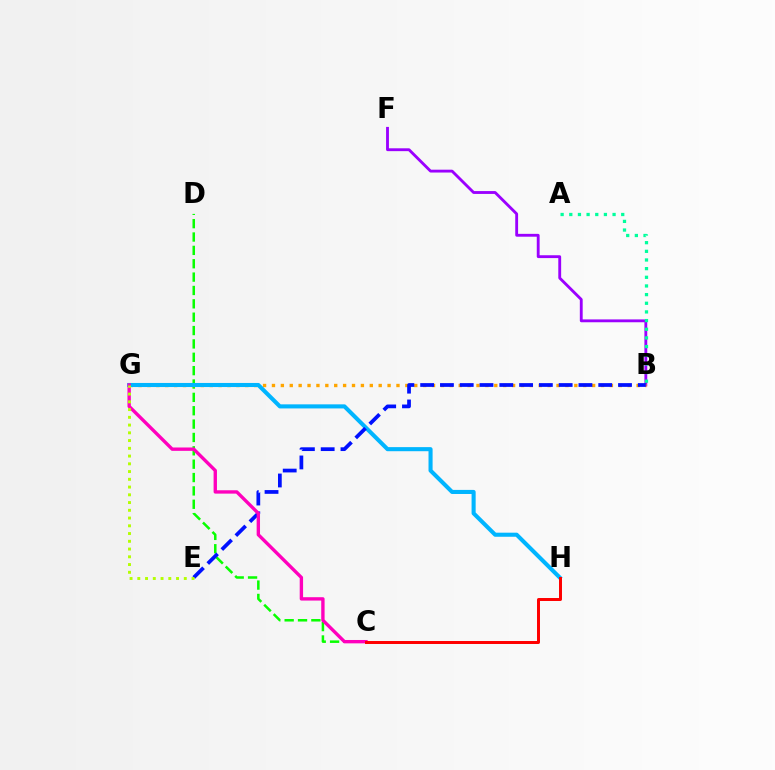{('B', 'F'): [{'color': '#9b00ff', 'line_style': 'solid', 'thickness': 2.05}], ('C', 'D'): [{'color': '#08ff00', 'line_style': 'dashed', 'thickness': 1.82}], ('B', 'G'): [{'color': '#ffa500', 'line_style': 'dotted', 'thickness': 2.42}], ('G', 'H'): [{'color': '#00b5ff', 'line_style': 'solid', 'thickness': 2.94}], ('A', 'B'): [{'color': '#00ff9d', 'line_style': 'dotted', 'thickness': 2.35}], ('B', 'E'): [{'color': '#0010ff', 'line_style': 'dashed', 'thickness': 2.69}], ('C', 'G'): [{'color': '#ff00bd', 'line_style': 'solid', 'thickness': 2.42}], ('E', 'G'): [{'color': '#b3ff00', 'line_style': 'dotted', 'thickness': 2.11}], ('C', 'H'): [{'color': '#ff0000', 'line_style': 'solid', 'thickness': 2.14}]}